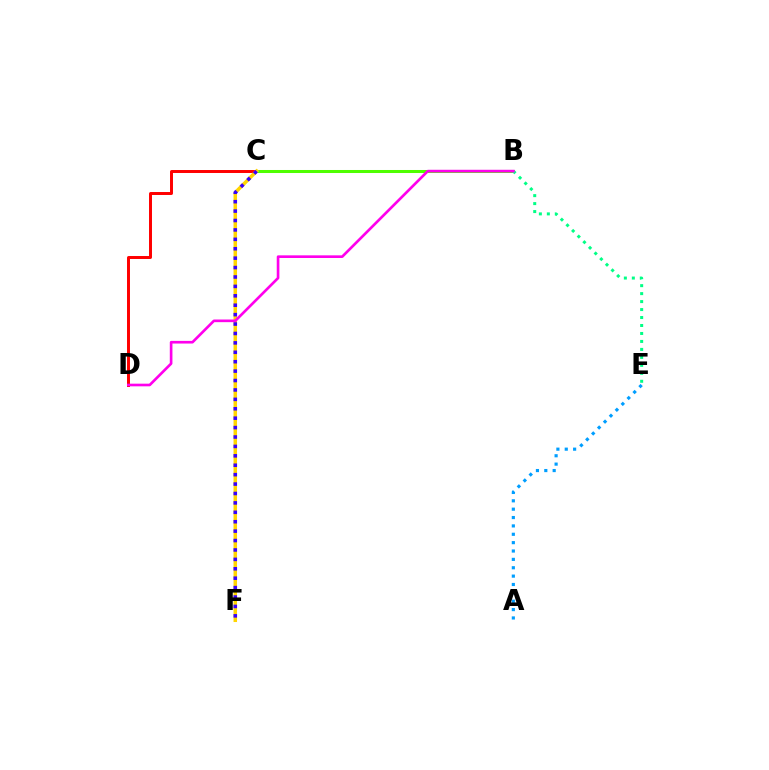{('C', 'D'): [{'color': '#ff0000', 'line_style': 'solid', 'thickness': 2.13}], ('B', 'C'): [{'color': '#4fff00', 'line_style': 'solid', 'thickness': 2.18}], ('A', 'E'): [{'color': '#009eff', 'line_style': 'dotted', 'thickness': 2.27}], ('B', 'E'): [{'color': '#00ff86', 'line_style': 'dotted', 'thickness': 2.17}], ('C', 'F'): [{'color': '#ffd500', 'line_style': 'solid', 'thickness': 2.52}, {'color': '#3700ff', 'line_style': 'dotted', 'thickness': 2.56}], ('B', 'D'): [{'color': '#ff00ed', 'line_style': 'solid', 'thickness': 1.91}]}